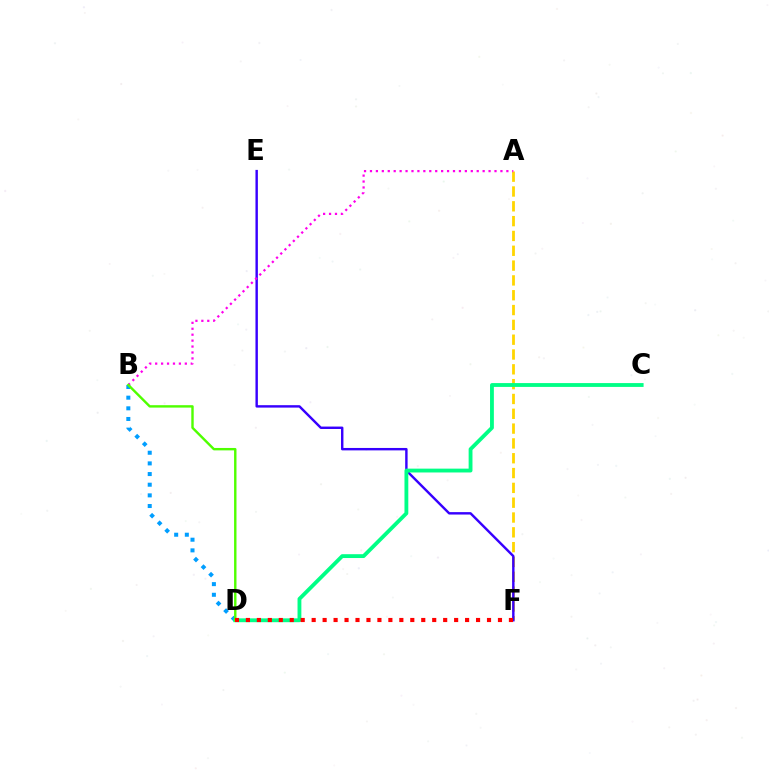{('B', 'D'): [{'color': '#009eff', 'line_style': 'dotted', 'thickness': 2.9}, {'color': '#4fff00', 'line_style': 'solid', 'thickness': 1.74}], ('A', 'F'): [{'color': '#ffd500', 'line_style': 'dashed', 'thickness': 2.01}], ('E', 'F'): [{'color': '#3700ff', 'line_style': 'solid', 'thickness': 1.74}], ('A', 'B'): [{'color': '#ff00ed', 'line_style': 'dotted', 'thickness': 1.61}], ('C', 'D'): [{'color': '#00ff86', 'line_style': 'solid', 'thickness': 2.76}], ('D', 'F'): [{'color': '#ff0000', 'line_style': 'dotted', 'thickness': 2.98}]}